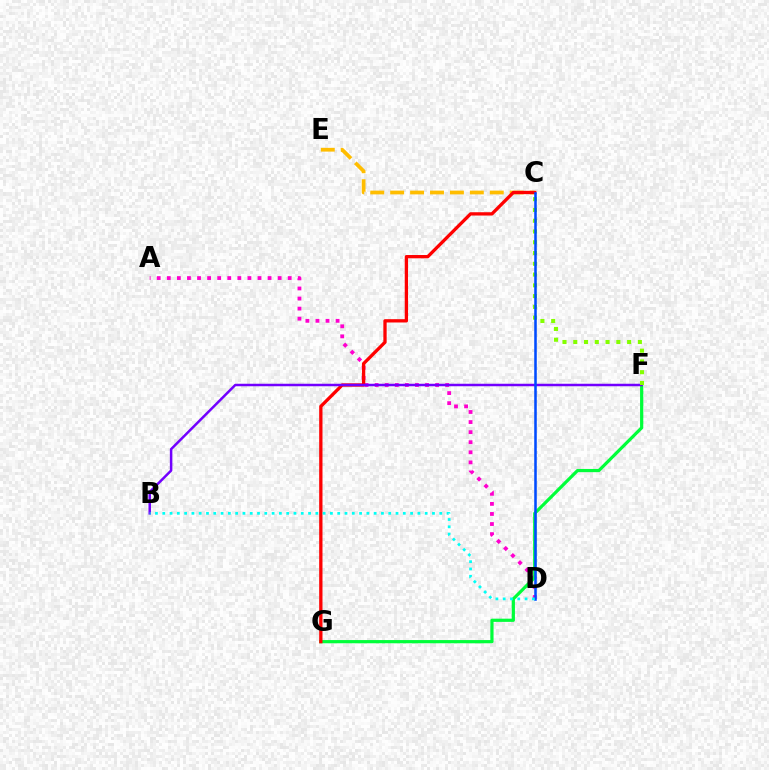{('A', 'D'): [{'color': '#ff00cf', 'line_style': 'dotted', 'thickness': 2.74}], ('C', 'E'): [{'color': '#ffbd00', 'line_style': 'dashed', 'thickness': 2.71}], ('F', 'G'): [{'color': '#00ff39', 'line_style': 'solid', 'thickness': 2.31}], ('C', 'G'): [{'color': '#ff0000', 'line_style': 'solid', 'thickness': 2.38}], ('B', 'F'): [{'color': '#7200ff', 'line_style': 'solid', 'thickness': 1.8}], ('C', 'F'): [{'color': '#84ff00', 'line_style': 'dotted', 'thickness': 2.93}], ('C', 'D'): [{'color': '#004bff', 'line_style': 'solid', 'thickness': 1.83}], ('B', 'D'): [{'color': '#00fff6', 'line_style': 'dotted', 'thickness': 1.98}]}